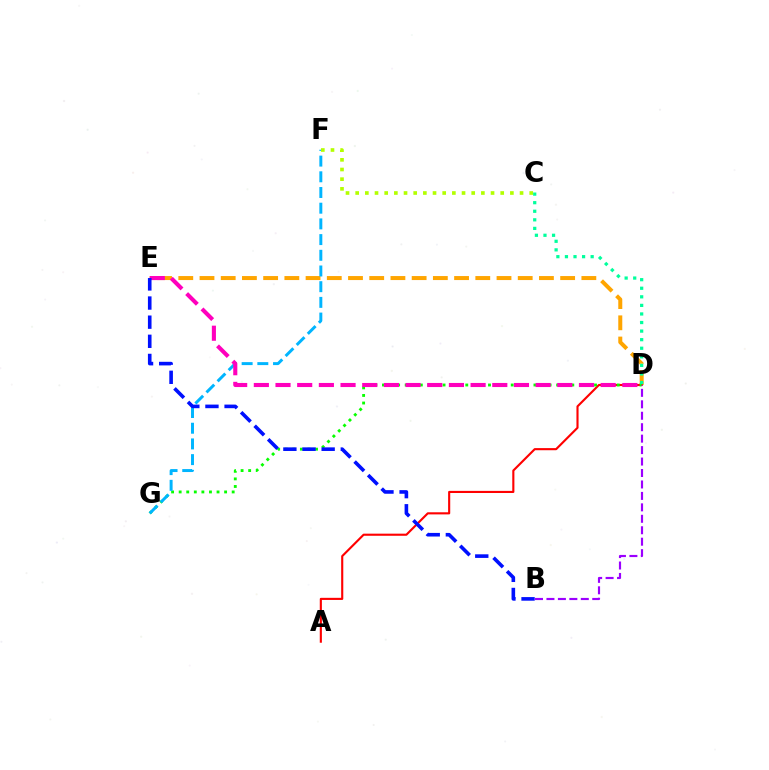{('D', 'E'): [{'color': '#ffa500', 'line_style': 'dashed', 'thickness': 2.88}, {'color': '#ff00bd', 'line_style': 'dashed', 'thickness': 2.94}], ('A', 'D'): [{'color': '#ff0000', 'line_style': 'solid', 'thickness': 1.53}], ('D', 'G'): [{'color': '#08ff00', 'line_style': 'dotted', 'thickness': 2.06}], ('F', 'G'): [{'color': '#00b5ff', 'line_style': 'dashed', 'thickness': 2.13}], ('B', 'D'): [{'color': '#9b00ff', 'line_style': 'dashed', 'thickness': 1.56}], ('C', 'D'): [{'color': '#00ff9d', 'line_style': 'dotted', 'thickness': 2.33}], ('C', 'F'): [{'color': '#b3ff00', 'line_style': 'dotted', 'thickness': 2.63}], ('B', 'E'): [{'color': '#0010ff', 'line_style': 'dashed', 'thickness': 2.6}]}